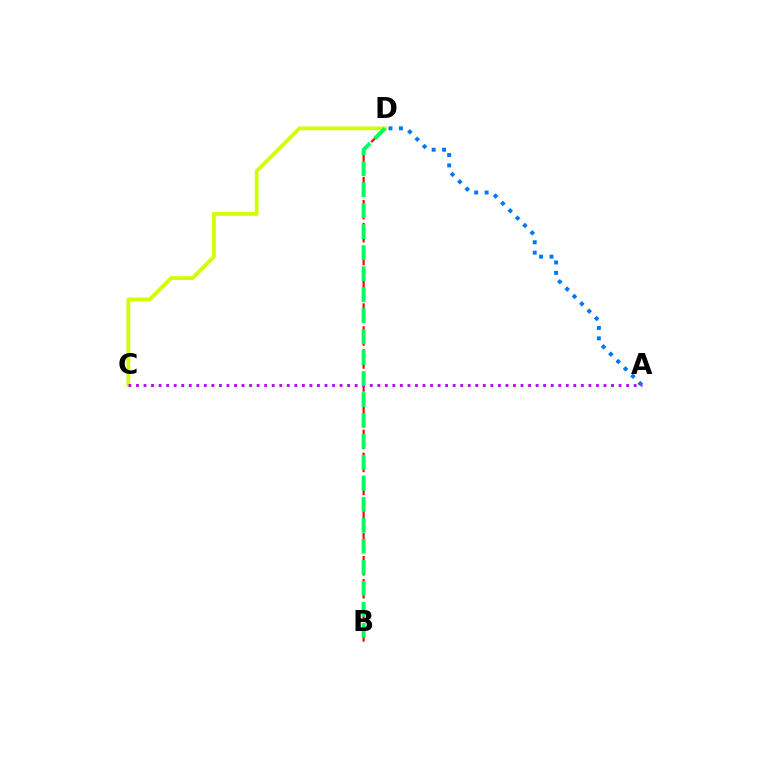{('B', 'D'): [{'color': '#ff0000', 'line_style': 'dashed', 'thickness': 1.56}, {'color': '#00ff5c', 'line_style': 'dashed', 'thickness': 2.85}], ('A', 'D'): [{'color': '#0074ff', 'line_style': 'dotted', 'thickness': 2.83}], ('C', 'D'): [{'color': '#d1ff00', 'line_style': 'solid', 'thickness': 2.74}], ('A', 'C'): [{'color': '#b900ff', 'line_style': 'dotted', 'thickness': 2.05}]}